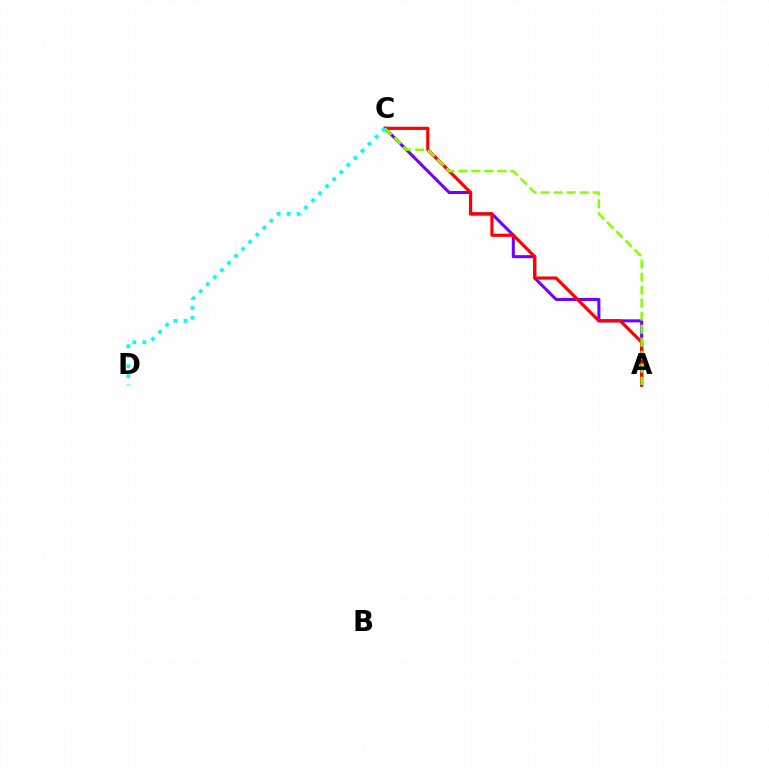{('A', 'C'): [{'color': '#7200ff', 'line_style': 'solid', 'thickness': 2.19}, {'color': '#ff0000', 'line_style': 'solid', 'thickness': 2.27}, {'color': '#84ff00', 'line_style': 'dashed', 'thickness': 1.77}], ('C', 'D'): [{'color': '#00fff6', 'line_style': 'dotted', 'thickness': 2.72}]}